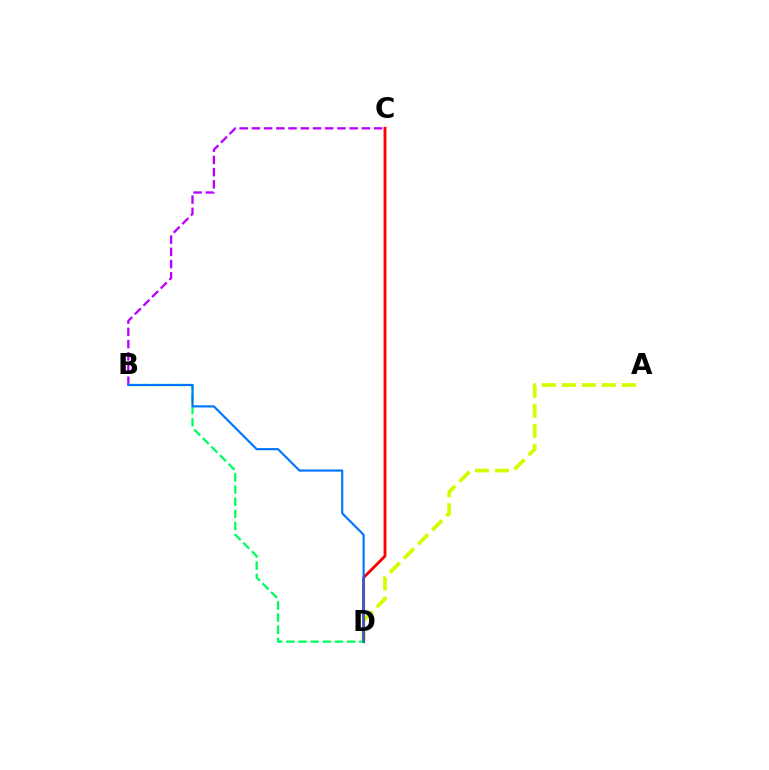{('A', 'D'): [{'color': '#d1ff00', 'line_style': 'dashed', 'thickness': 2.72}], ('C', 'D'): [{'color': '#ff0000', 'line_style': 'solid', 'thickness': 2.07}], ('B', 'C'): [{'color': '#b900ff', 'line_style': 'dashed', 'thickness': 1.66}], ('B', 'D'): [{'color': '#00ff5c', 'line_style': 'dashed', 'thickness': 1.65}, {'color': '#0074ff', 'line_style': 'solid', 'thickness': 1.54}]}